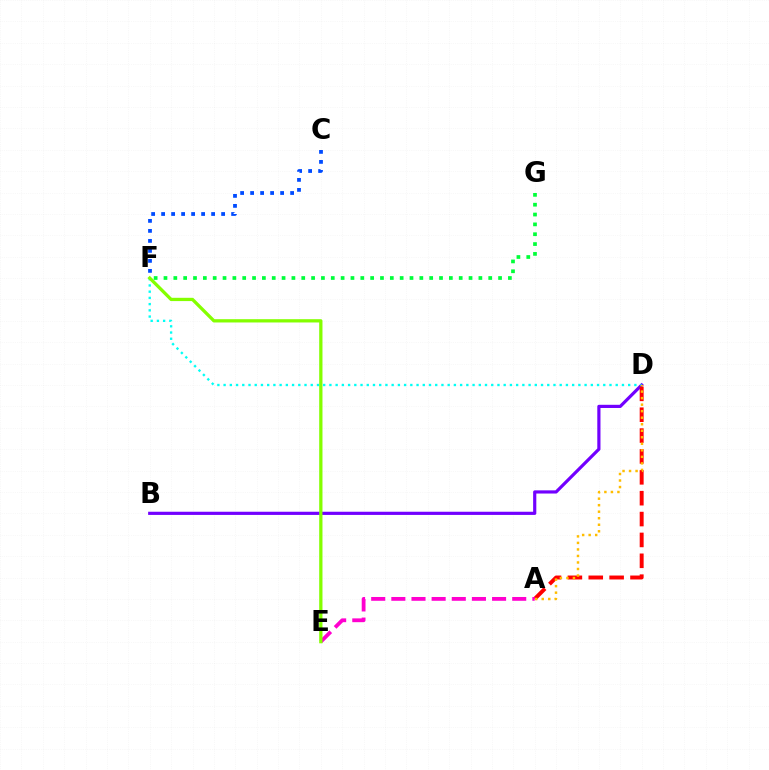{('C', 'F'): [{'color': '#004bff', 'line_style': 'dotted', 'thickness': 2.72}], ('B', 'D'): [{'color': '#7200ff', 'line_style': 'solid', 'thickness': 2.29}], ('A', 'D'): [{'color': '#ff0000', 'line_style': 'dashed', 'thickness': 2.84}, {'color': '#ffbd00', 'line_style': 'dotted', 'thickness': 1.77}], ('A', 'E'): [{'color': '#ff00cf', 'line_style': 'dashed', 'thickness': 2.74}], ('D', 'F'): [{'color': '#00fff6', 'line_style': 'dotted', 'thickness': 1.69}], ('E', 'F'): [{'color': '#84ff00', 'line_style': 'solid', 'thickness': 2.36}], ('F', 'G'): [{'color': '#00ff39', 'line_style': 'dotted', 'thickness': 2.67}]}